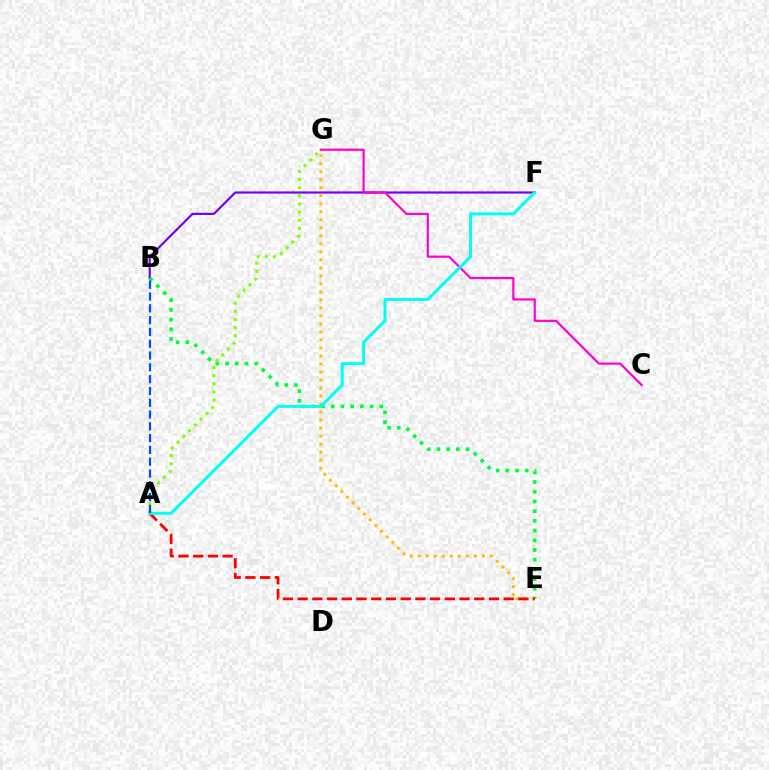{('B', 'F'): [{'color': '#7200ff', 'line_style': 'solid', 'thickness': 1.57}], ('B', 'E'): [{'color': '#00ff39', 'line_style': 'dotted', 'thickness': 2.64}], ('E', 'G'): [{'color': '#ffbd00', 'line_style': 'dotted', 'thickness': 2.18}], ('C', 'G'): [{'color': '#ff00cf', 'line_style': 'solid', 'thickness': 1.57}], ('A', 'E'): [{'color': '#ff0000', 'line_style': 'dashed', 'thickness': 2.0}], ('A', 'F'): [{'color': '#00fff6', 'line_style': 'solid', 'thickness': 2.15}], ('A', 'G'): [{'color': '#84ff00', 'line_style': 'dotted', 'thickness': 2.21}], ('A', 'B'): [{'color': '#004bff', 'line_style': 'dashed', 'thickness': 1.6}]}